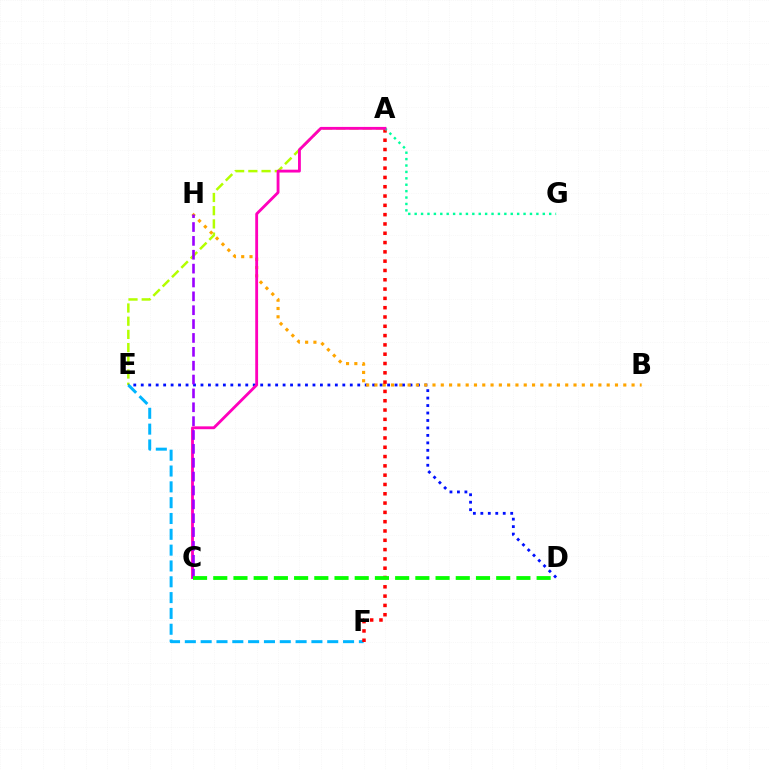{('A', 'E'): [{'color': '#b3ff00', 'line_style': 'dashed', 'thickness': 1.79}], ('D', 'E'): [{'color': '#0010ff', 'line_style': 'dotted', 'thickness': 2.03}], ('E', 'F'): [{'color': '#00b5ff', 'line_style': 'dashed', 'thickness': 2.15}], ('B', 'H'): [{'color': '#ffa500', 'line_style': 'dotted', 'thickness': 2.25}], ('A', 'F'): [{'color': '#ff0000', 'line_style': 'dotted', 'thickness': 2.53}], ('A', 'G'): [{'color': '#00ff9d', 'line_style': 'dotted', 'thickness': 1.74}], ('A', 'C'): [{'color': '#ff00bd', 'line_style': 'solid', 'thickness': 2.04}], ('C', 'H'): [{'color': '#9b00ff', 'line_style': 'dashed', 'thickness': 1.88}], ('C', 'D'): [{'color': '#08ff00', 'line_style': 'dashed', 'thickness': 2.75}]}